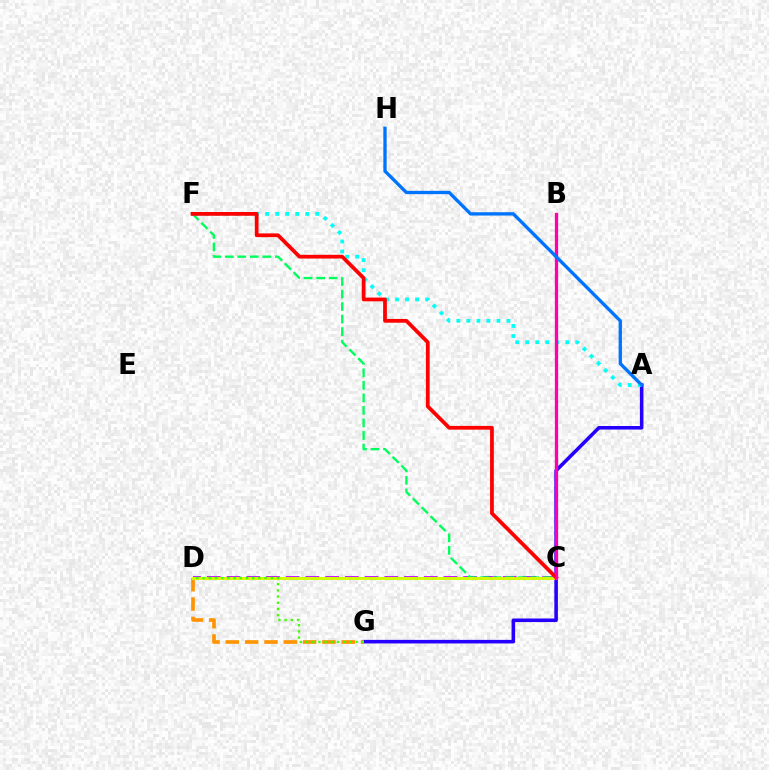{('A', 'G'): [{'color': '#2500ff', 'line_style': 'solid', 'thickness': 2.57}], ('A', 'F'): [{'color': '#00fff6', 'line_style': 'dotted', 'thickness': 2.72}], ('C', 'D'): [{'color': '#b900ff', 'line_style': 'dashed', 'thickness': 2.68}, {'color': '#d1ff00', 'line_style': 'solid', 'thickness': 2.13}], ('D', 'G'): [{'color': '#ff9400', 'line_style': 'dashed', 'thickness': 2.62}, {'color': '#3dff00', 'line_style': 'dotted', 'thickness': 1.69}], ('C', 'F'): [{'color': '#00ff5c', 'line_style': 'dashed', 'thickness': 1.7}, {'color': '#ff0000', 'line_style': 'solid', 'thickness': 2.71}], ('B', 'C'): [{'color': '#ff00ac', 'line_style': 'solid', 'thickness': 2.37}], ('A', 'H'): [{'color': '#0074ff', 'line_style': 'solid', 'thickness': 2.4}]}